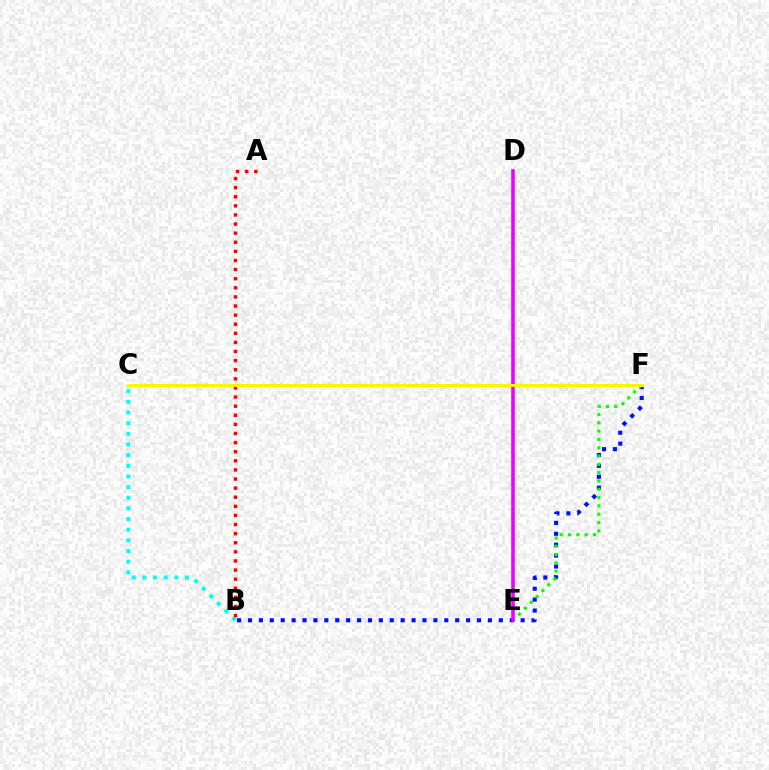{('B', 'F'): [{'color': '#0010ff', 'line_style': 'dotted', 'thickness': 2.96}], ('E', 'F'): [{'color': '#08ff00', 'line_style': 'dotted', 'thickness': 2.26}], ('B', 'C'): [{'color': '#00fff6', 'line_style': 'dotted', 'thickness': 2.89}], ('A', 'B'): [{'color': '#ff0000', 'line_style': 'dotted', 'thickness': 2.47}], ('D', 'E'): [{'color': '#ee00ff', 'line_style': 'solid', 'thickness': 2.57}], ('C', 'F'): [{'color': '#fcf500', 'line_style': 'solid', 'thickness': 2.14}]}